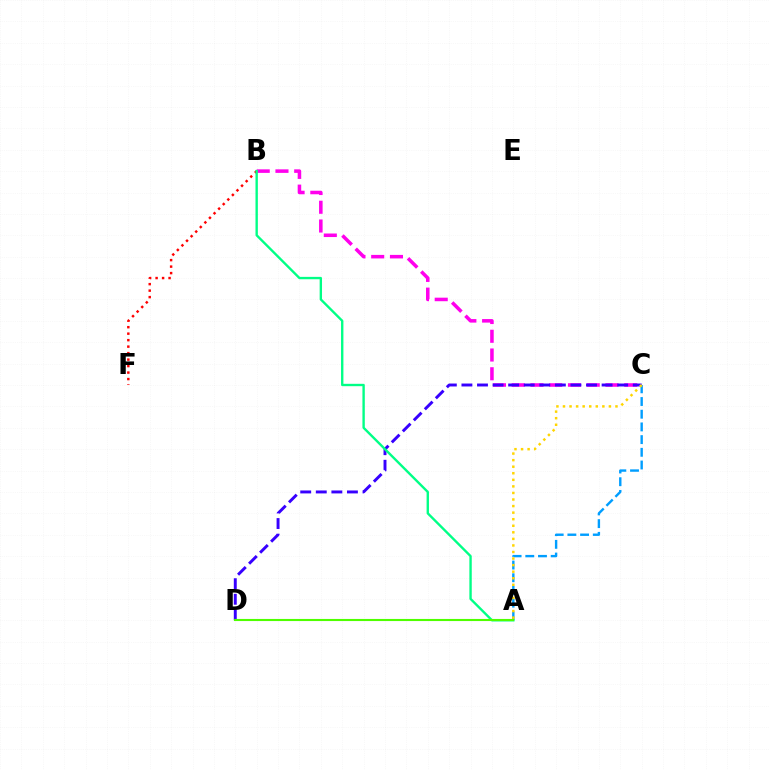{('B', 'C'): [{'color': '#ff00ed', 'line_style': 'dashed', 'thickness': 2.55}], ('B', 'F'): [{'color': '#ff0000', 'line_style': 'dotted', 'thickness': 1.76}], ('C', 'D'): [{'color': '#3700ff', 'line_style': 'dashed', 'thickness': 2.12}], ('A', 'C'): [{'color': '#009eff', 'line_style': 'dashed', 'thickness': 1.72}, {'color': '#ffd500', 'line_style': 'dotted', 'thickness': 1.78}], ('A', 'B'): [{'color': '#00ff86', 'line_style': 'solid', 'thickness': 1.71}], ('A', 'D'): [{'color': '#4fff00', 'line_style': 'solid', 'thickness': 1.52}]}